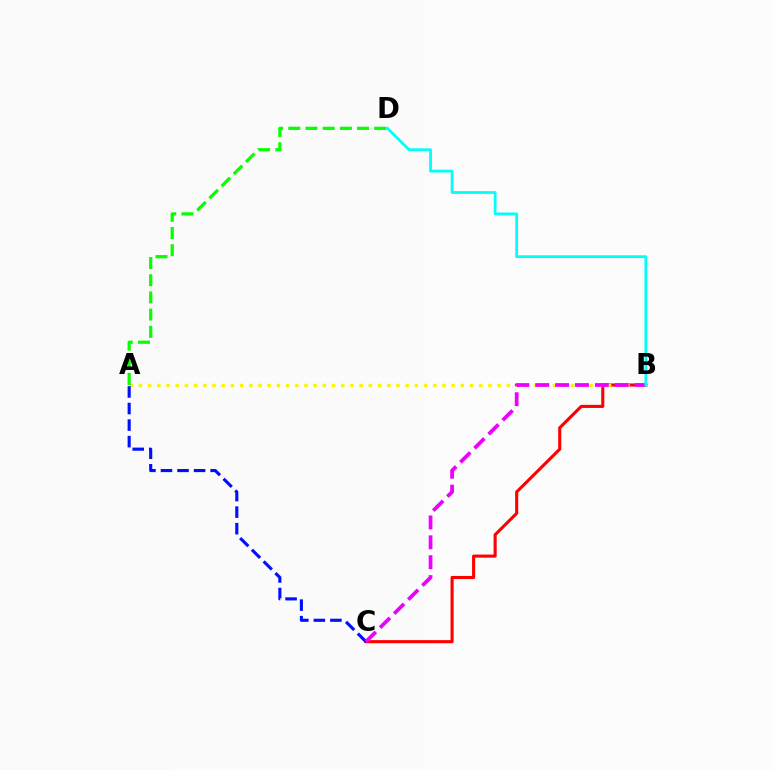{('B', 'C'): [{'color': '#ff0000', 'line_style': 'solid', 'thickness': 2.22}, {'color': '#ee00ff', 'line_style': 'dashed', 'thickness': 2.7}], ('A', 'B'): [{'color': '#fcf500', 'line_style': 'dotted', 'thickness': 2.5}], ('A', 'C'): [{'color': '#0010ff', 'line_style': 'dashed', 'thickness': 2.25}], ('A', 'D'): [{'color': '#08ff00', 'line_style': 'dashed', 'thickness': 2.33}], ('B', 'D'): [{'color': '#00fff6', 'line_style': 'solid', 'thickness': 1.99}]}